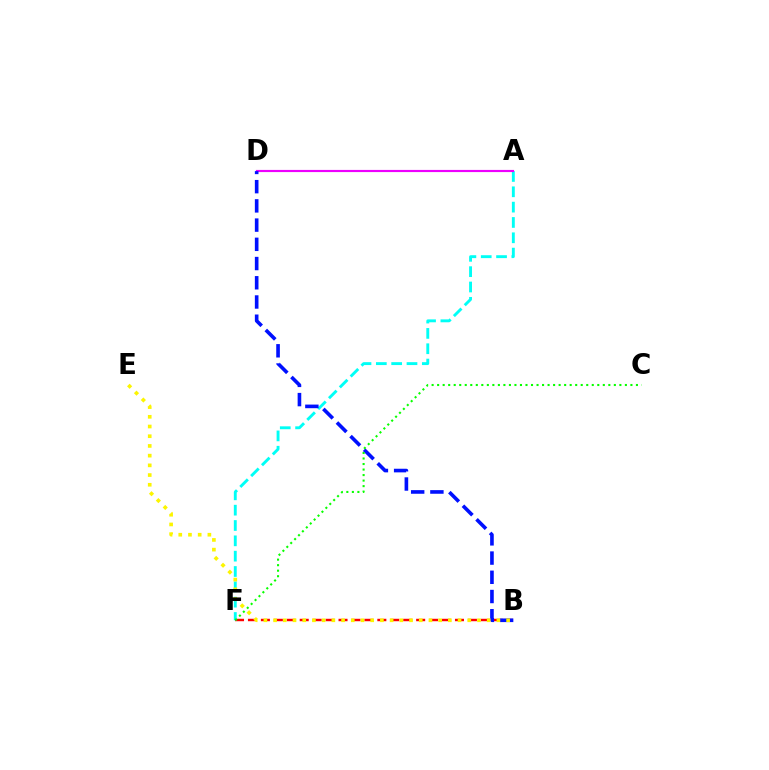{('B', 'F'): [{'color': '#ff0000', 'line_style': 'dashed', 'thickness': 1.76}], ('A', 'F'): [{'color': '#00fff6', 'line_style': 'dashed', 'thickness': 2.08}], ('A', 'D'): [{'color': '#ee00ff', 'line_style': 'solid', 'thickness': 1.56}], ('B', 'D'): [{'color': '#0010ff', 'line_style': 'dashed', 'thickness': 2.61}], ('C', 'F'): [{'color': '#08ff00', 'line_style': 'dotted', 'thickness': 1.5}], ('B', 'E'): [{'color': '#fcf500', 'line_style': 'dotted', 'thickness': 2.64}]}